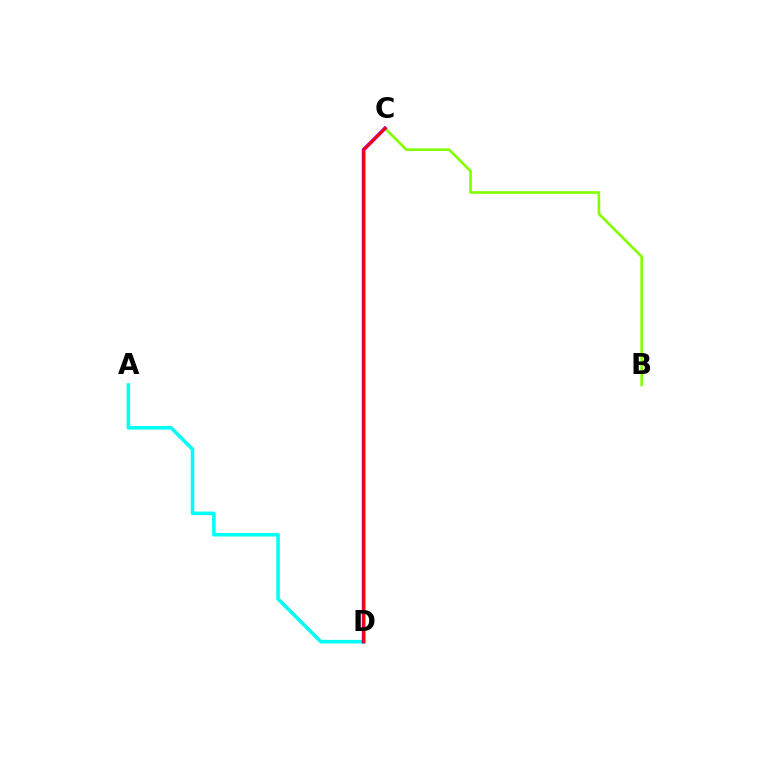{('B', 'C'): [{'color': '#84ff00', 'line_style': 'solid', 'thickness': 1.91}], ('A', 'D'): [{'color': '#00fff6', 'line_style': 'solid', 'thickness': 2.55}], ('C', 'D'): [{'color': '#7200ff', 'line_style': 'solid', 'thickness': 2.6}, {'color': '#ff0000', 'line_style': 'solid', 'thickness': 1.97}]}